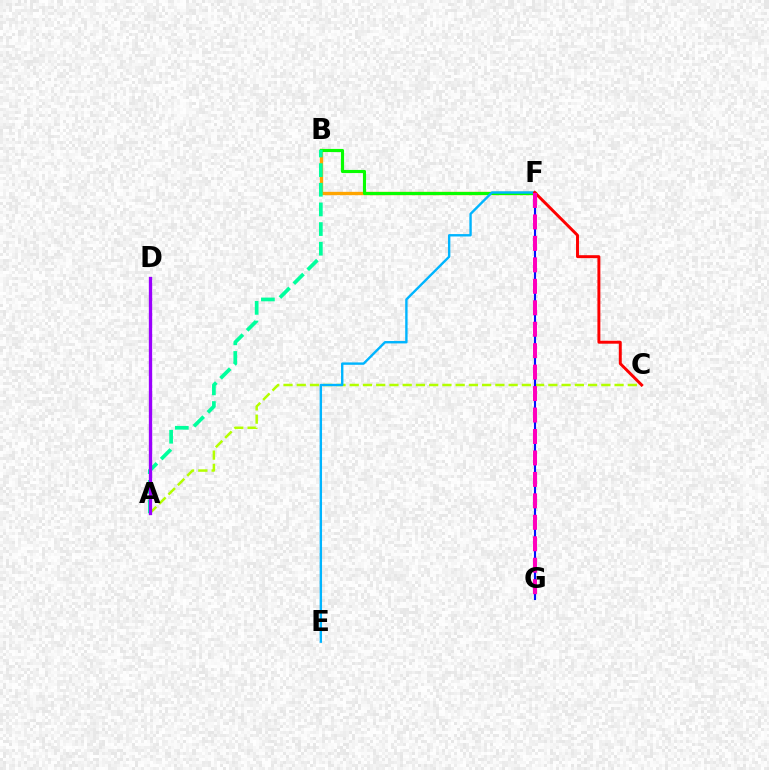{('B', 'F'): [{'color': '#ffa500', 'line_style': 'solid', 'thickness': 2.4}, {'color': '#08ff00', 'line_style': 'solid', 'thickness': 2.25}], ('A', 'C'): [{'color': '#b3ff00', 'line_style': 'dashed', 'thickness': 1.8}], ('F', 'G'): [{'color': '#0010ff', 'line_style': 'solid', 'thickness': 1.53}, {'color': '#ff00bd', 'line_style': 'dashed', 'thickness': 2.91}], ('E', 'F'): [{'color': '#00b5ff', 'line_style': 'solid', 'thickness': 1.72}], ('A', 'B'): [{'color': '#00ff9d', 'line_style': 'dashed', 'thickness': 2.67}], ('C', 'F'): [{'color': '#ff0000', 'line_style': 'solid', 'thickness': 2.12}], ('A', 'D'): [{'color': '#9b00ff', 'line_style': 'solid', 'thickness': 2.39}]}